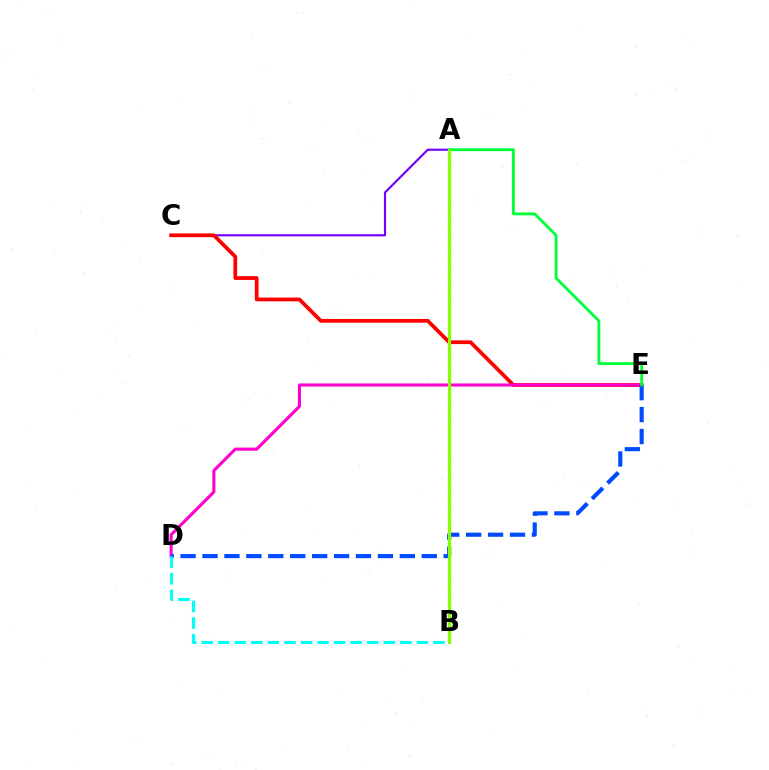{('A', 'B'): [{'color': '#ffbd00', 'line_style': 'dashed', 'thickness': 2.32}, {'color': '#84ff00', 'line_style': 'solid', 'thickness': 2.24}], ('A', 'C'): [{'color': '#7200ff', 'line_style': 'solid', 'thickness': 1.55}], ('C', 'E'): [{'color': '#ff0000', 'line_style': 'solid', 'thickness': 2.7}], ('D', 'E'): [{'color': '#ff00cf', 'line_style': 'solid', 'thickness': 2.22}, {'color': '#004bff', 'line_style': 'dashed', 'thickness': 2.98}], ('A', 'E'): [{'color': '#00ff39', 'line_style': 'solid', 'thickness': 2.05}], ('B', 'D'): [{'color': '#00fff6', 'line_style': 'dashed', 'thickness': 2.25}]}